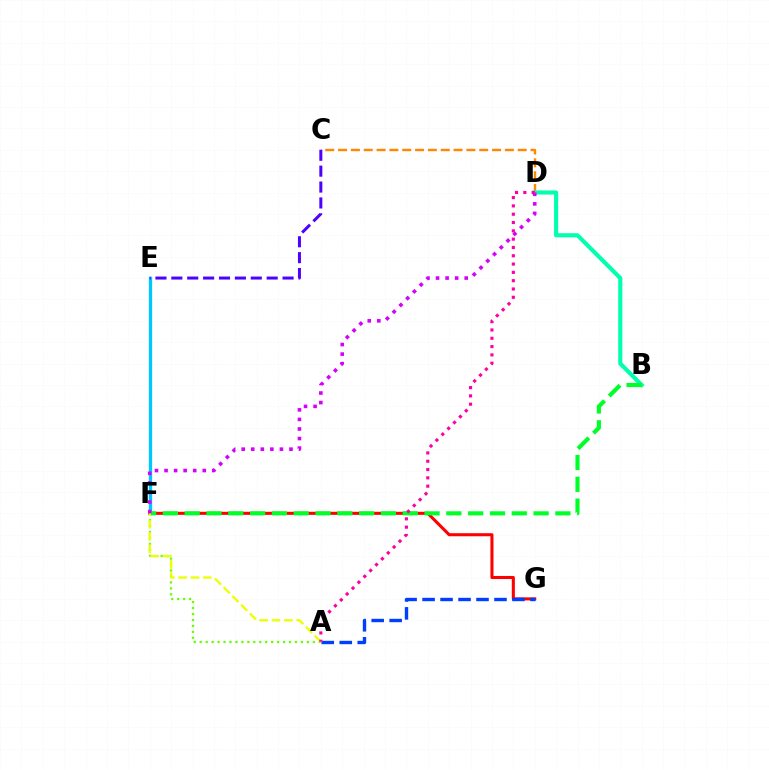{('A', 'F'): [{'color': '#66ff00', 'line_style': 'dotted', 'thickness': 1.62}, {'color': '#eeff00', 'line_style': 'dashed', 'thickness': 1.68}], ('C', 'D'): [{'color': '#ff8800', 'line_style': 'dashed', 'thickness': 1.74}], ('E', 'F'): [{'color': '#00c7ff', 'line_style': 'solid', 'thickness': 2.39}], ('F', 'G'): [{'color': '#ff0000', 'line_style': 'solid', 'thickness': 2.2}], ('B', 'D'): [{'color': '#00ffaf', 'line_style': 'solid', 'thickness': 2.97}], ('C', 'E'): [{'color': '#4f00ff', 'line_style': 'dashed', 'thickness': 2.16}], ('B', 'F'): [{'color': '#00ff27', 'line_style': 'dashed', 'thickness': 2.96}], ('A', 'G'): [{'color': '#003fff', 'line_style': 'dashed', 'thickness': 2.44}], ('D', 'F'): [{'color': '#d600ff', 'line_style': 'dotted', 'thickness': 2.6}], ('A', 'D'): [{'color': '#ff00a0', 'line_style': 'dotted', 'thickness': 2.26}]}